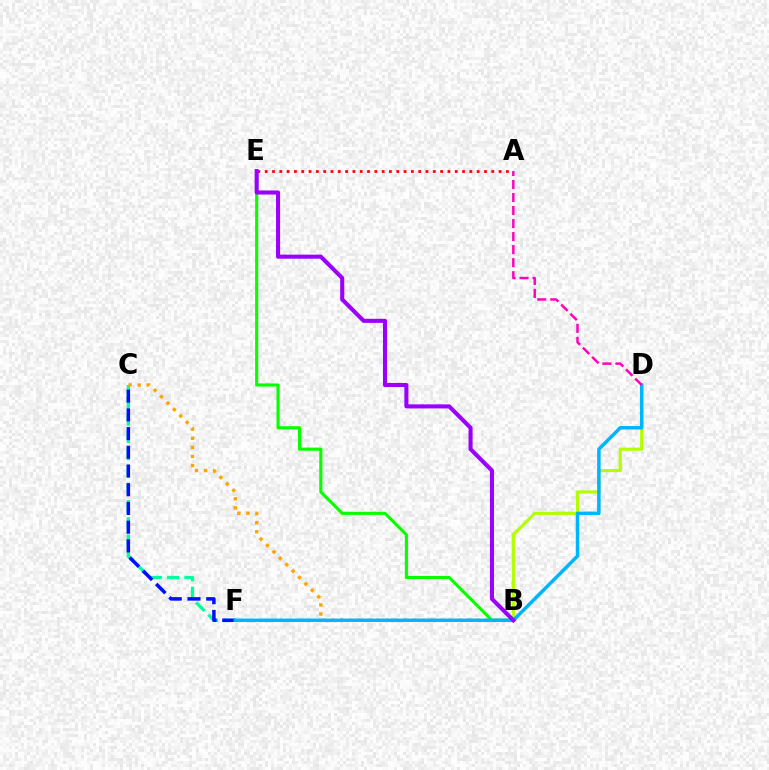{('C', 'F'): [{'color': '#00ff9d', 'line_style': 'dashed', 'thickness': 2.35}, {'color': '#0010ff', 'line_style': 'dashed', 'thickness': 2.54}], ('B', 'C'): [{'color': '#ffa500', 'line_style': 'dotted', 'thickness': 2.46}], ('B', 'E'): [{'color': '#08ff00', 'line_style': 'solid', 'thickness': 2.25}, {'color': '#9b00ff', 'line_style': 'solid', 'thickness': 2.93}], ('A', 'E'): [{'color': '#ff0000', 'line_style': 'dotted', 'thickness': 1.99}], ('B', 'D'): [{'color': '#b3ff00', 'line_style': 'solid', 'thickness': 2.27}], ('D', 'F'): [{'color': '#00b5ff', 'line_style': 'solid', 'thickness': 2.5}], ('A', 'D'): [{'color': '#ff00bd', 'line_style': 'dashed', 'thickness': 1.77}]}